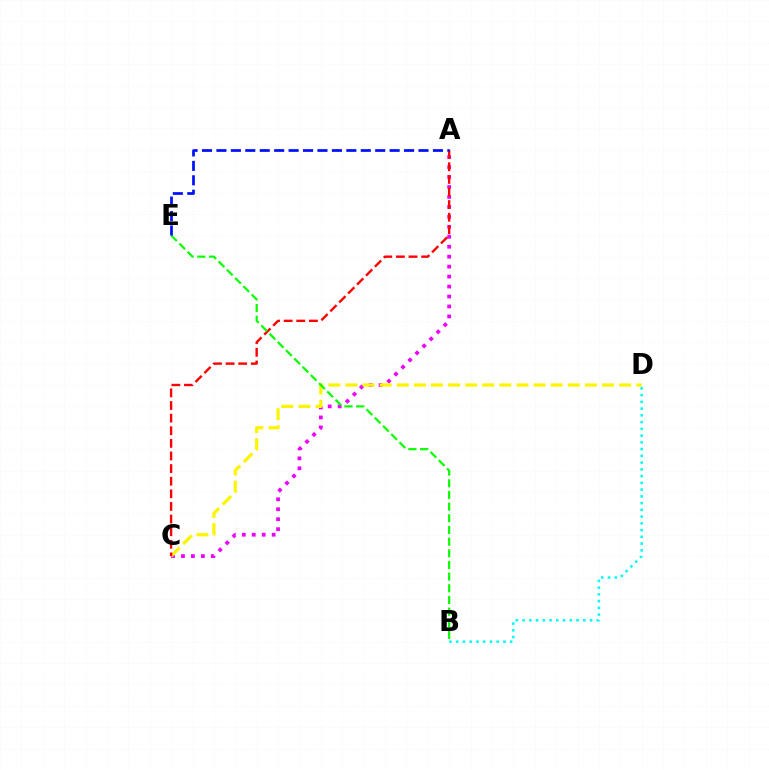{('A', 'C'): [{'color': '#ee00ff', 'line_style': 'dotted', 'thickness': 2.71}, {'color': '#ff0000', 'line_style': 'dashed', 'thickness': 1.71}], ('C', 'D'): [{'color': '#fcf500', 'line_style': 'dashed', 'thickness': 2.32}], ('B', 'E'): [{'color': '#08ff00', 'line_style': 'dashed', 'thickness': 1.59}], ('A', 'E'): [{'color': '#0010ff', 'line_style': 'dashed', 'thickness': 1.96}], ('B', 'D'): [{'color': '#00fff6', 'line_style': 'dotted', 'thickness': 1.83}]}